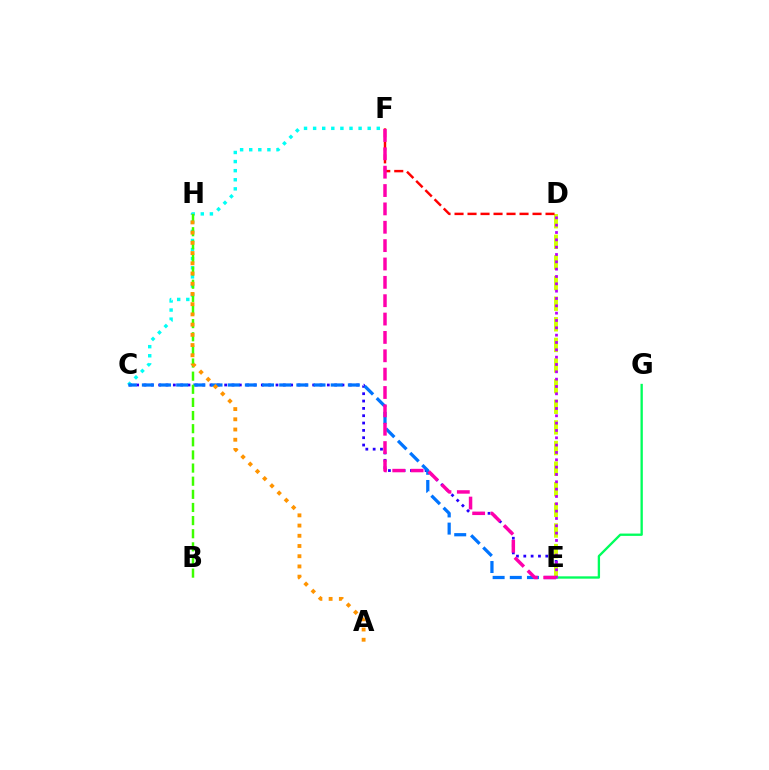{('C', 'E'): [{'color': '#2500ff', 'line_style': 'dotted', 'thickness': 1.99}, {'color': '#0074ff', 'line_style': 'dashed', 'thickness': 2.33}], ('E', 'G'): [{'color': '#00ff5c', 'line_style': 'solid', 'thickness': 1.68}], ('C', 'F'): [{'color': '#00fff6', 'line_style': 'dotted', 'thickness': 2.47}], ('B', 'H'): [{'color': '#3dff00', 'line_style': 'dashed', 'thickness': 1.78}], ('D', 'E'): [{'color': '#d1ff00', 'line_style': 'dashed', 'thickness': 2.8}, {'color': '#b900ff', 'line_style': 'dotted', 'thickness': 1.99}], ('D', 'F'): [{'color': '#ff0000', 'line_style': 'dashed', 'thickness': 1.77}], ('E', 'F'): [{'color': '#ff00ac', 'line_style': 'dashed', 'thickness': 2.49}], ('A', 'H'): [{'color': '#ff9400', 'line_style': 'dotted', 'thickness': 2.78}]}